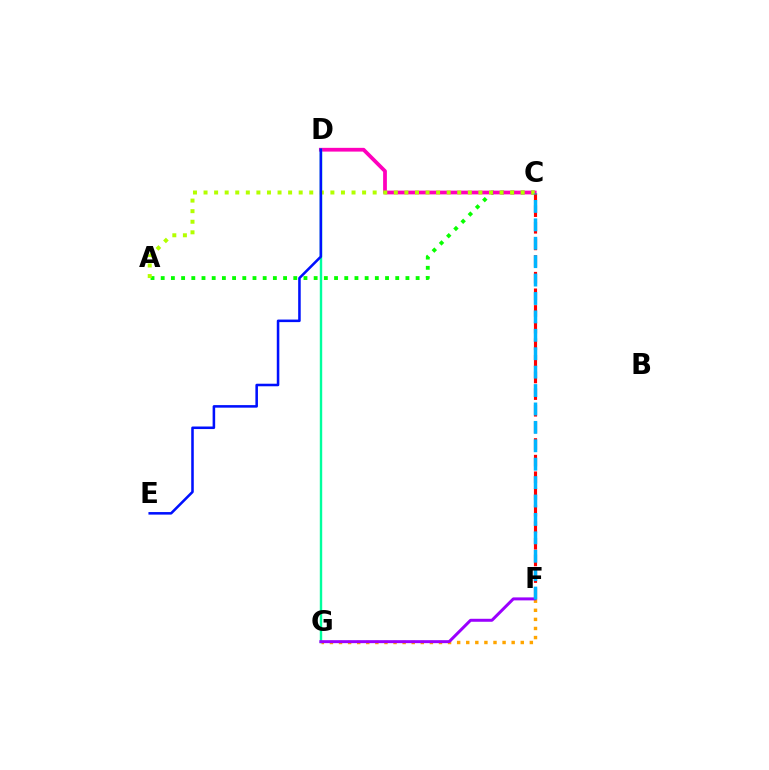{('A', 'C'): [{'color': '#08ff00', 'line_style': 'dotted', 'thickness': 2.77}, {'color': '#b3ff00', 'line_style': 'dotted', 'thickness': 2.87}], ('C', 'D'): [{'color': '#ff00bd', 'line_style': 'solid', 'thickness': 2.7}], ('F', 'G'): [{'color': '#ffa500', 'line_style': 'dotted', 'thickness': 2.47}, {'color': '#9b00ff', 'line_style': 'solid', 'thickness': 2.15}], ('C', 'F'): [{'color': '#ff0000', 'line_style': 'dashed', 'thickness': 2.26}, {'color': '#00b5ff', 'line_style': 'dashed', 'thickness': 2.5}], ('D', 'G'): [{'color': '#00ff9d', 'line_style': 'solid', 'thickness': 1.73}], ('D', 'E'): [{'color': '#0010ff', 'line_style': 'solid', 'thickness': 1.84}]}